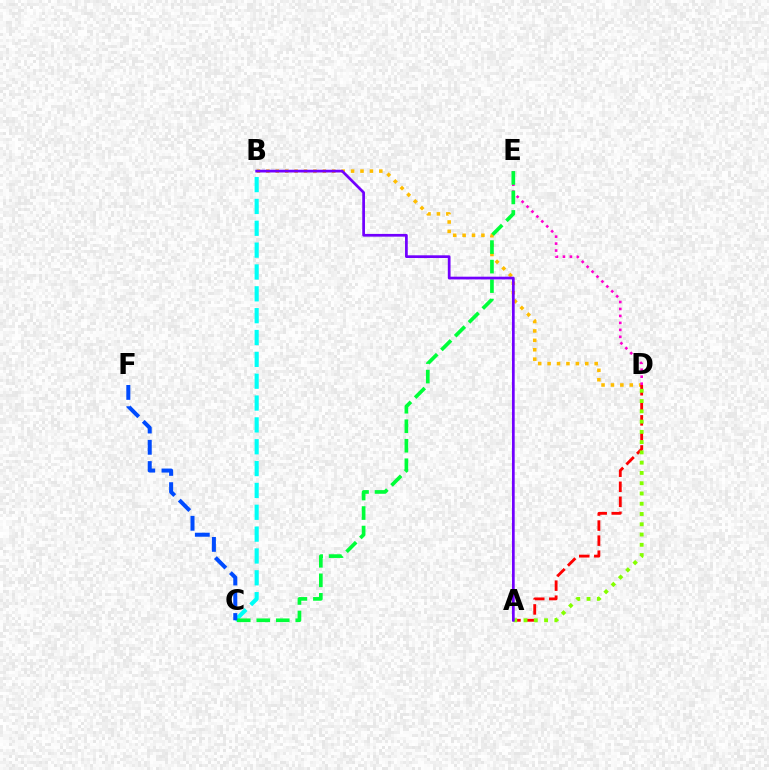{('B', 'D'): [{'color': '#ffbd00', 'line_style': 'dotted', 'thickness': 2.56}], ('D', 'E'): [{'color': '#ff00cf', 'line_style': 'dotted', 'thickness': 1.89}], ('B', 'C'): [{'color': '#00fff6', 'line_style': 'dashed', 'thickness': 2.97}], ('A', 'D'): [{'color': '#ff0000', 'line_style': 'dashed', 'thickness': 2.04}, {'color': '#84ff00', 'line_style': 'dotted', 'thickness': 2.79}], ('C', 'E'): [{'color': '#00ff39', 'line_style': 'dashed', 'thickness': 2.65}], ('A', 'B'): [{'color': '#7200ff', 'line_style': 'solid', 'thickness': 1.96}], ('C', 'F'): [{'color': '#004bff', 'line_style': 'dashed', 'thickness': 2.89}]}